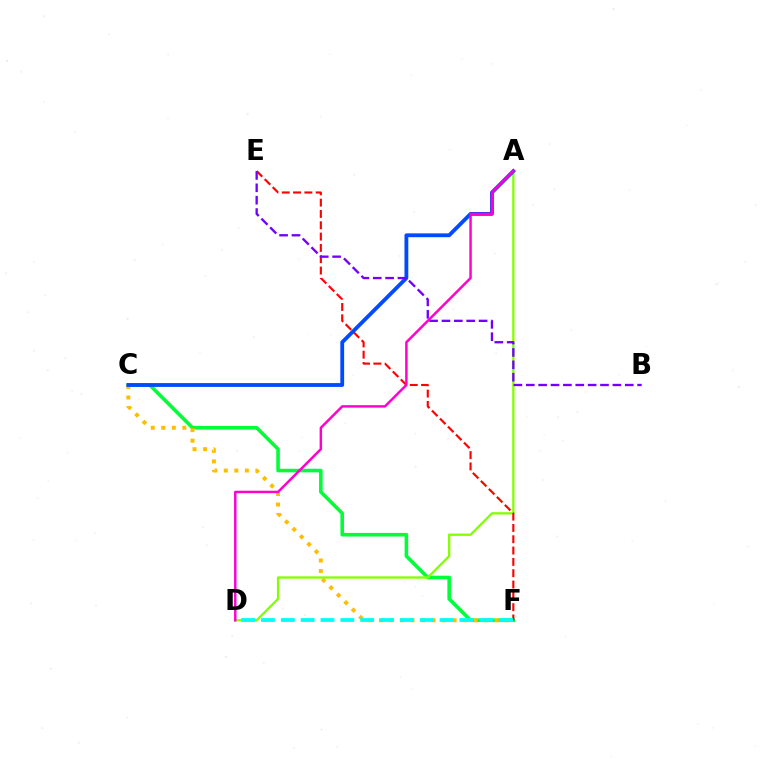{('C', 'F'): [{'color': '#00ff39', 'line_style': 'solid', 'thickness': 2.58}, {'color': '#ffbd00', 'line_style': 'dotted', 'thickness': 2.86}], ('A', 'D'): [{'color': '#84ff00', 'line_style': 'solid', 'thickness': 1.65}, {'color': '#ff00cf', 'line_style': 'solid', 'thickness': 1.77}], ('E', 'F'): [{'color': '#ff0000', 'line_style': 'dashed', 'thickness': 1.54}], ('D', 'F'): [{'color': '#00fff6', 'line_style': 'dashed', 'thickness': 2.7}], ('A', 'C'): [{'color': '#004bff', 'line_style': 'solid', 'thickness': 2.75}], ('B', 'E'): [{'color': '#7200ff', 'line_style': 'dashed', 'thickness': 1.68}]}